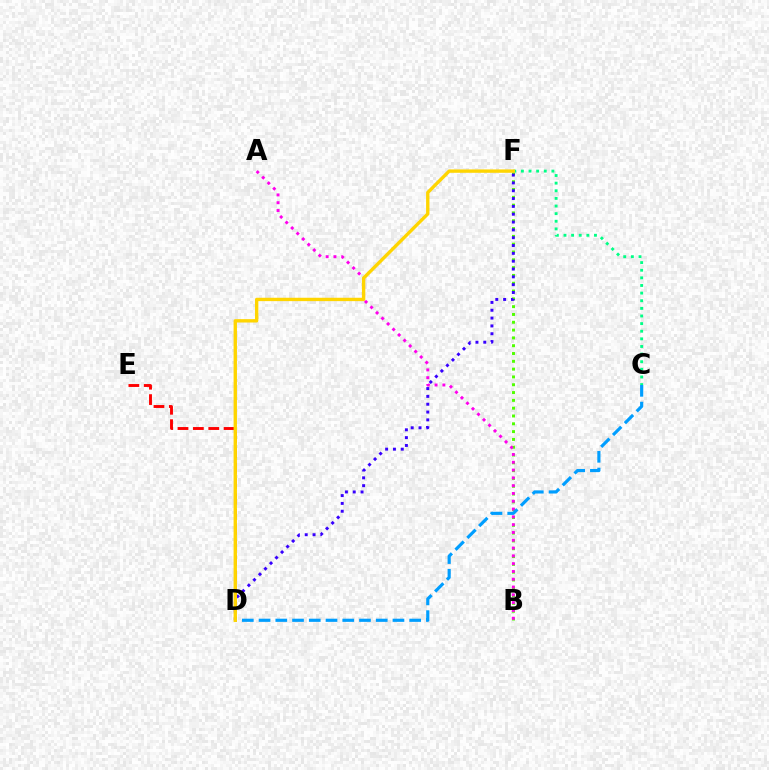{('B', 'F'): [{'color': '#4fff00', 'line_style': 'dotted', 'thickness': 2.12}], ('A', 'B'): [{'color': '#ff00ed', 'line_style': 'dotted', 'thickness': 2.12}], ('D', 'E'): [{'color': '#ff0000', 'line_style': 'dashed', 'thickness': 2.09}], ('D', 'F'): [{'color': '#3700ff', 'line_style': 'dotted', 'thickness': 2.13}, {'color': '#ffd500', 'line_style': 'solid', 'thickness': 2.42}], ('C', 'D'): [{'color': '#009eff', 'line_style': 'dashed', 'thickness': 2.27}], ('C', 'F'): [{'color': '#00ff86', 'line_style': 'dotted', 'thickness': 2.07}]}